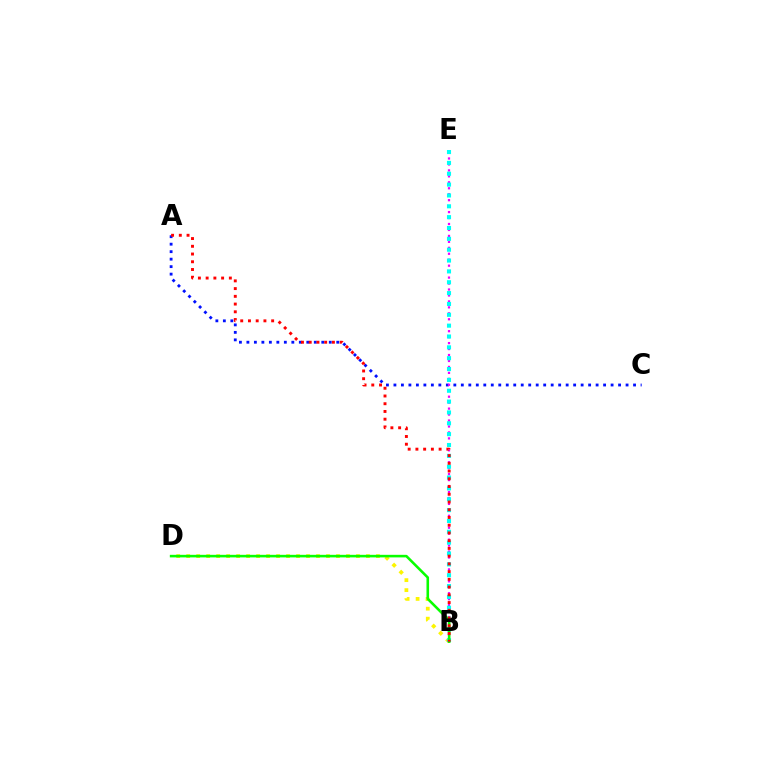{('A', 'C'): [{'color': '#0010ff', 'line_style': 'dotted', 'thickness': 2.03}], ('B', 'E'): [{'color': '#ee00ff', 'line_style': 'dotted', 'thickness': 1.62}, {'color': '#00fff6', 'line_style': 'dotted', 'thickness': 2.95}], ('B', 'D'): [{'color': '#fcf500', 'line_style': 'dotted', 'thickness': 2.71}, {'color': '#08ff00', 'line_style': 'solid', 'thickness': 1.86}], ('A', 'B'): [{'color': '#ff0000', 'line_style': 'dotted', 'thickness': 2.1}]}